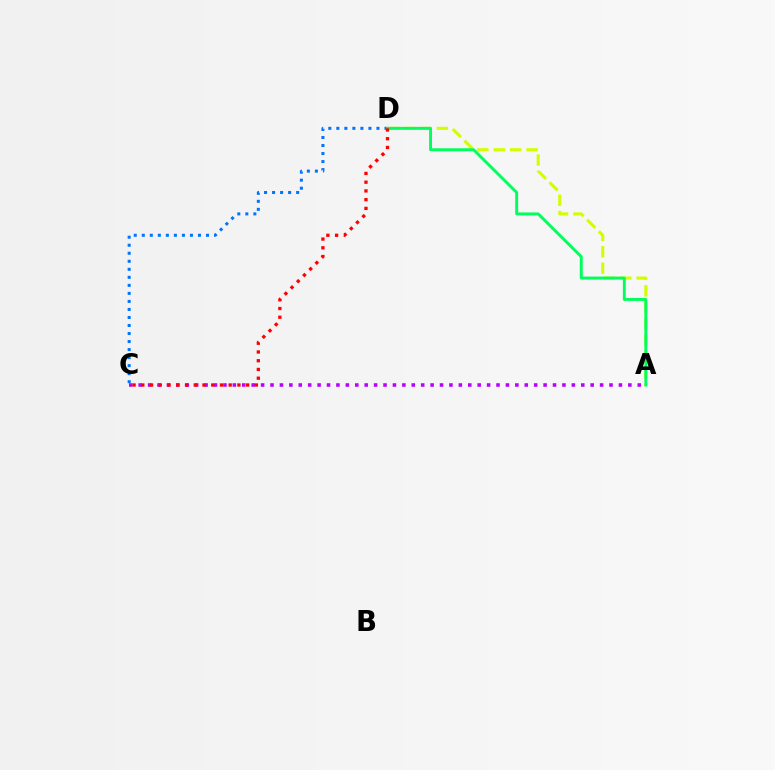{('C', 'D'): [{'color': '#0074ff', 'line_style': 'dotted', 'thickness': 2.18}, {'color': '#ff0000', 'line_style': 'dotted', 'thickness': 2.37}], ('A', 'C'): [{'color': '#b900ff', 'line_style': 'dotted', 'thickness': 2.56}], ('A', 'D'): [{'color': '#d1ff00', 'line_style': 'dashed', 'thickness': 2.23}, {'color': '#00ff5c', 'line_style': 'solid', 'thickness': 2.1}]}